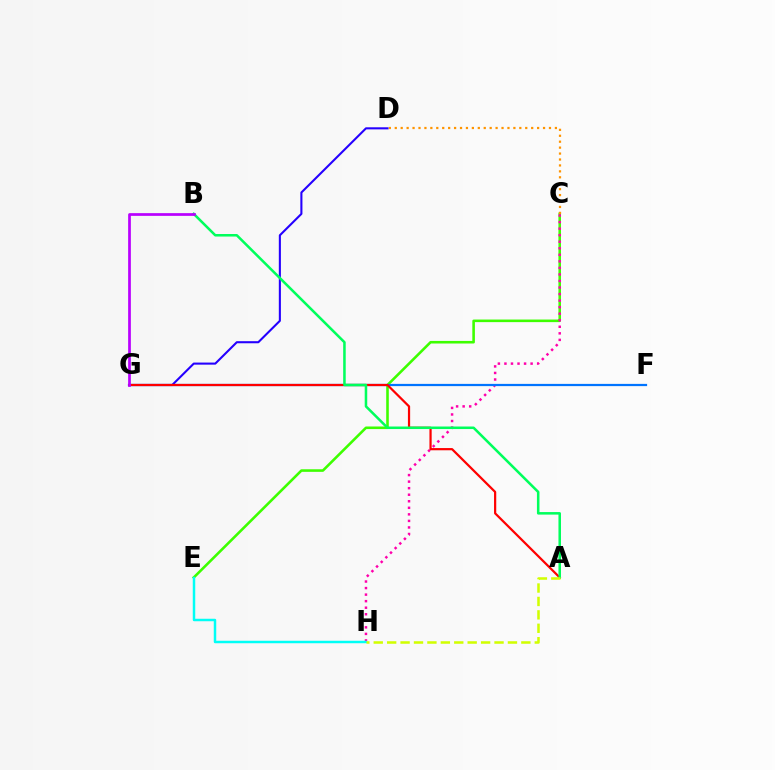{('C', 'E'): [{'color': '#3dff00', 'line_style': 'solid', 'thickness': 1.86}], ('C', 'H'): [{'color': '#ff00ac', 'line_style': 'dotted', 'thickness': 1.78}], ('C', 'D'): [{'color': '#ff9400', 'line_style': 'dotted', 'thickness': 1.61}], ('F', 'G'): [{'color': '#0074ff', 'line_style': 'solid', 'thickness': 1.6}], ('D', 'G'): [{'color': '#2500ff', 'line_style': 'solid', 'thickness': 1.5}], ('A', 'G'): [{'color': '#ff0000', 'line_style': 'solid', 'thickness': 1.6}], ('E', 'H'): [{'color': '#00fff6', 'line_style': 'solid', 'thickness': 1.78}], ('A', 'B'): [{'color': '#00ff5c', 'line_style': 'solid', 'thickness': 1.82}], ('B', 'G'): [{'color': '#b900ff', 'line_style': 'solid', 'thickness': 1.96}], ('A', 'H'): [{'color': '#d1ff00', 'line_style': 'dashed', 'thickness': 1.82}]}